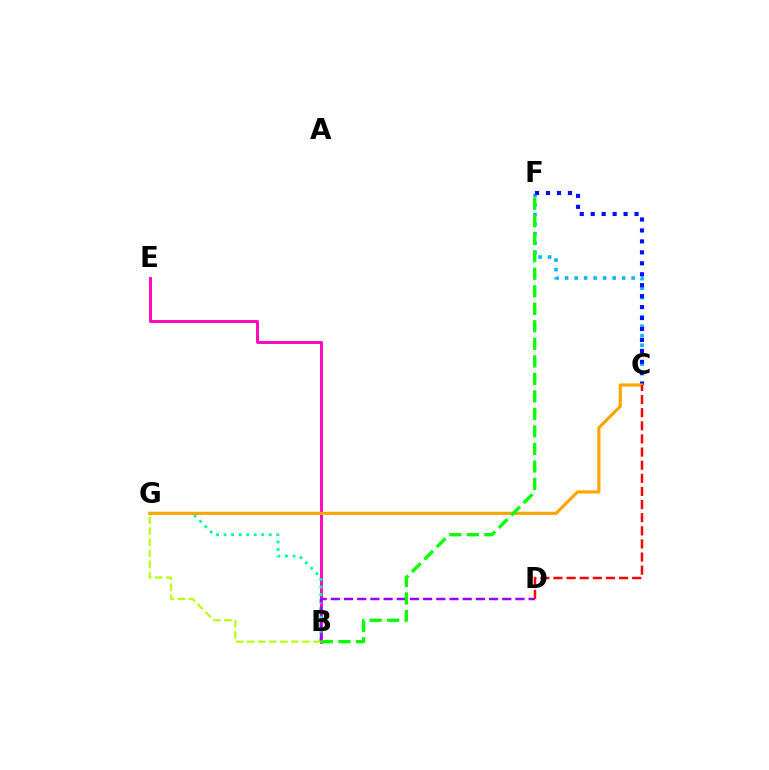{('B', 'E'): [{'color': '#ff00bd', 'line_style': 'solid', 'thickness': 2.05}], ('B', 'G'): [{'color': '#00ff9d', 'line_style': 'dotted', 'thickness': 2.05}, {'color': '#b3ff00', 'line_style': 'dashed', 'thickness': 1.5}], ('B', 'D'): [{'color': '#9b00ff', 'line_style': 'dashed', 'thickness': 1.79}], ('C', 'F'): [{'color': '#00b5ff', 'line_style': 'dotted', 'thickness': 2.58}, {'color': '#0010ff', 'line_style': 'dotted', 'thickness': 2.98}], ('C', 'G'): [{'color': '#ffa500', 'line_style': 'solid', 'thickness': 2.28}], ('C', 'D'): [{'color': '#ff0000', 'line_style': 'dashed', 'thickness': 1.78}], ('B', 'F'): [{'color': '#08ff00', 'line_style': 'dashed', 'thickness': 2.38}]}